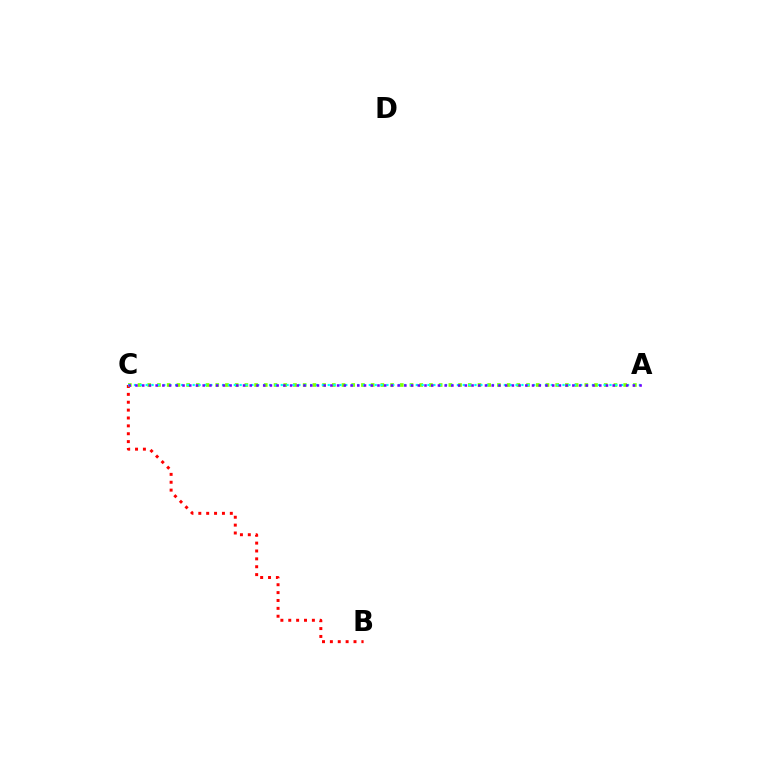{('B', 'C'): [{'color': '#ff0000', 'line_style': 'dotted', 'thickness': 2.14}], ('A', 'C'): [{'color': '#84ff00', 'line_style': 'dotted', 'thickness': 2.64}, {'color': '#00fff6', 'line_style': 'dotted', 'thickness': 1.6}, {'color': '#7200ff', 'line_style': 'dotted', 'thickness': 1.83}]}